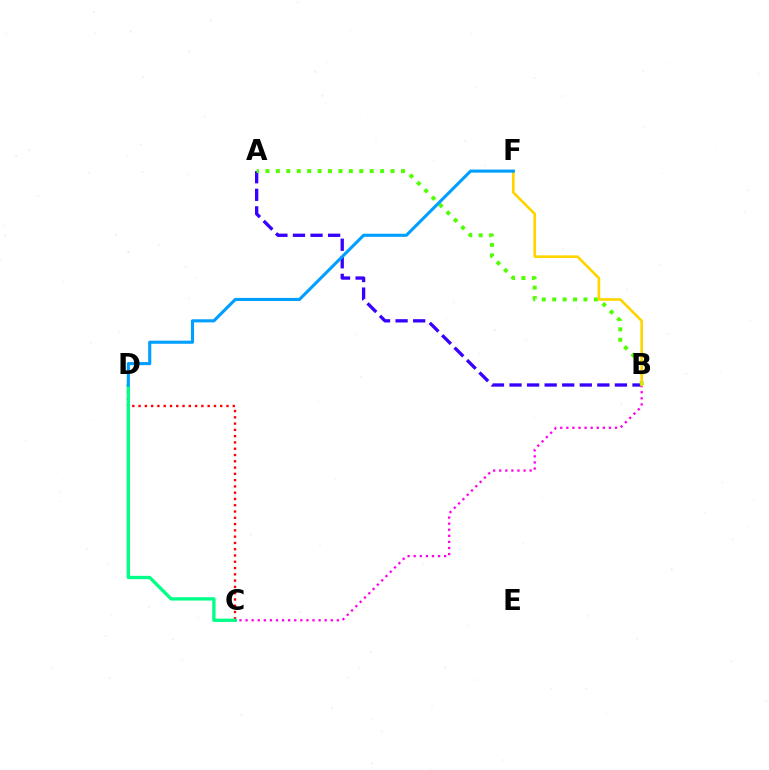{('A', 'B'): [{'color': '#3700ff', 'line_style': 'dashed', 'thickness': 2.39}, {'color': '#4fff00', 'line_style': 'dotted', 'thickness': 2.83}], ('C', 'D'): [{'color': '#ff0000', 'line_style': 'dotted', 'thickness': 1.71}, {'color': '#00ff86', 'line_style': 'solid', 'thickness': 2.39}], ('B', 'C'): [{'color': '#ff00ed', 'line_style': 'dotted', 'thickness': 1.65}], ('B', 'F'): [{'color': '#ffd500', 'line_style': 'solid', 'thickness': 1.92}], ('D', 'F'): [{'color': '#009eff', 'line_style': 'solid', 'thickness': 2.22}]}